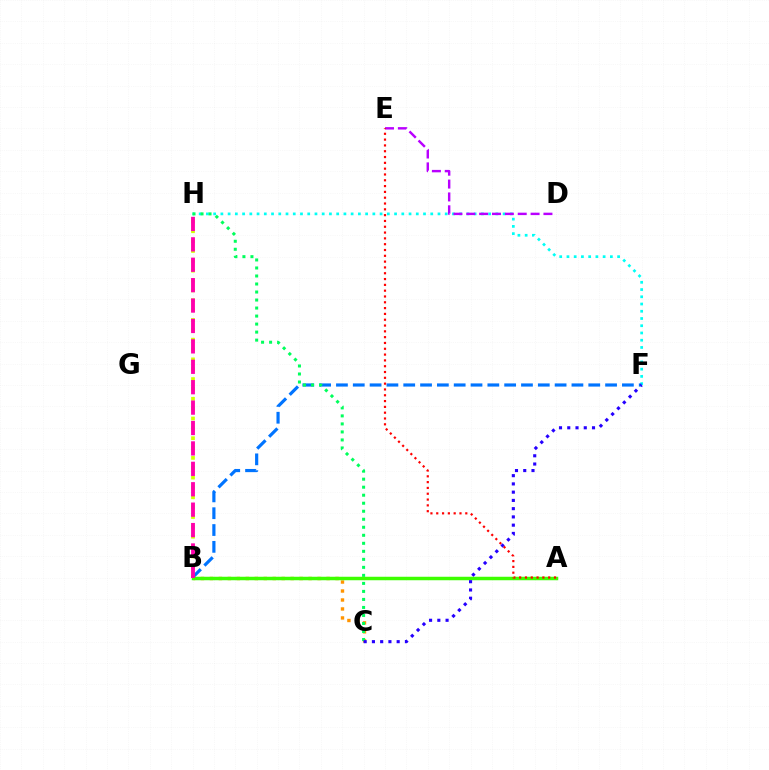{('F', 'H'): [{'color': '#00fff6', 'line_style': 'dotted', 'thickness': 1.97}], ('B', 'H'): [{'color': '#d1ff00', 'line_style': 'dotted', 'thickness': 2.68}, {'color': '#ff00ac', 'line_style': 'dashed', 'thickness': 2.77}], ('B', 'F'): [{'color': '#0074ff', 'line_style': 'dashed', 'thickness': 2.29}], ('B', 'C'): [{'color': '#ff9400', 'line_style': 'dotted', 'thickness': 2.44}], ('C', 'H'): [{'color': '#00ff5c', 'line_style': 'dotted', 'thickness': 2.18}], ('A', 'B'): [{'color': '#3dff00', 'line_style': 'solid', 'thickness': 2.51}], ('D', 'E'): [{'color': '#b900ff', 'line_style': 'dashed', 'thickness': 1.75}], ('C', 'F'): [{'color': '#2500ff', 'line_style': 'dotted', 'thickness': 2.24}], ('A', 'E'): [{'color': '#ff0000', 'line_style': 'dotted', 'thickness': 1.58}]}